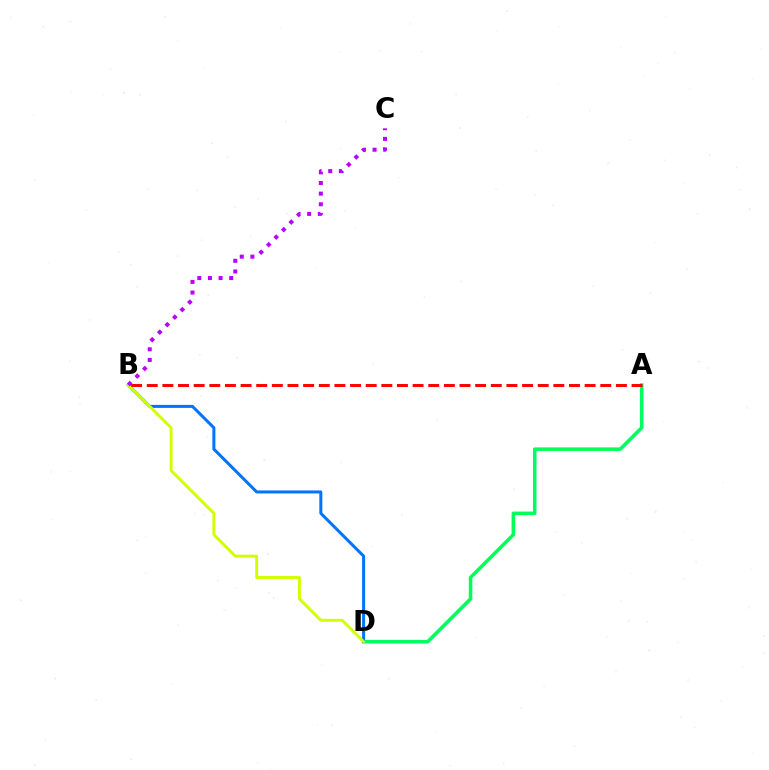{('A', 'D'): [{'color': '#00ff5c', 'line_style': 'solid', 'thickness': 2.55}], ('B', 'D'): [{'color': '#0074ff', 'line_style': 'solid', 'thickness': 2.17}, {'color': '#d1ff00', 'line_style': 'solid', 'thickness': 2.11}], ('B', 'C'): [{'color': '#b900ff', 'line_style': 'dotted', 'thickness': 2.89}], ('A', 'B'): [{'color': '#ff0000', 'line_style': 'dashed', 'thickness': 2.12}]}